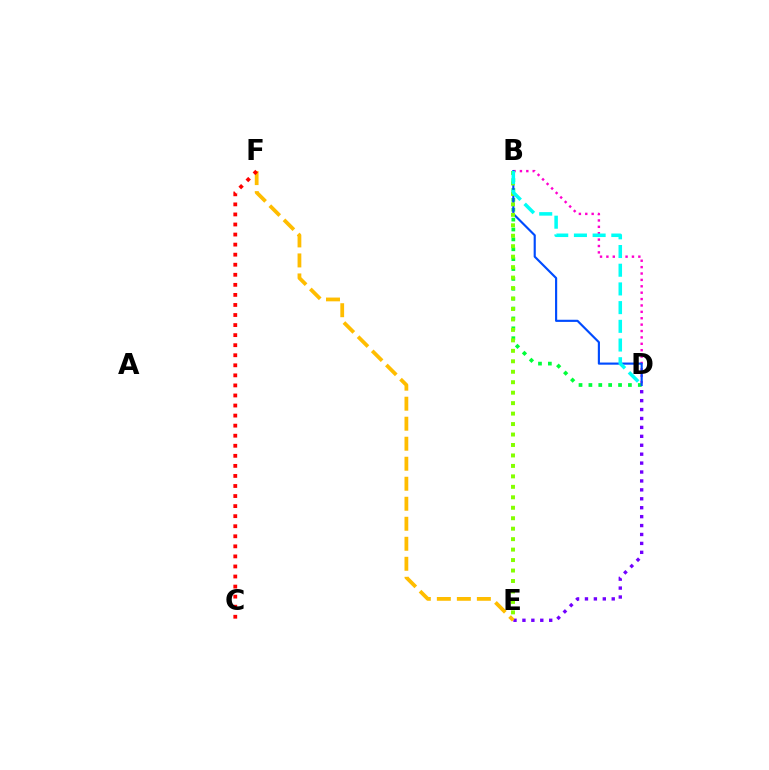{('B', 'D'): [{'color': '#ff00cf', 'line_style': 'dotted', 'thickness': 1.74}, {'color': '#00ff39', 'line_style': 'dotted', 'thickness': 2.68}, {'color': '#004bff', 'line_style': 'solid', 'thickness': 1.55}, {'color': '#00fff6', 'line_style': 'dashed', 'thickness': 2.54}], ('B', 'E'): [{'color': '#84ff00', 'line_style': 'dotted', 'thickness': 2.84}], ('D', 'E'): [{'color': '#7200ff', 'line_style': 'dotted', 'thickness': 2.42}], ('E', 'F'): [{'color': '#ffbd00', 'line_style': 'dashed', 'thickness': 2.72}], ('C', 'F'): [{'color': '#ff0000', 'line_style': 'dotted', 'thickness': 2.73}]}